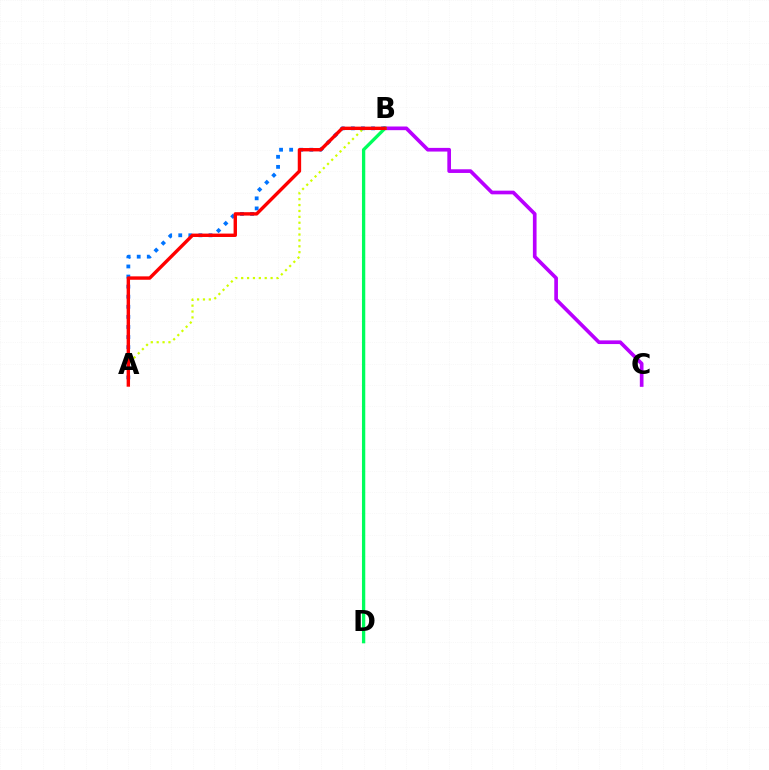{('B', 'C'): [{'color': '#b900ff', 'line_style': 'solid', 'thickness': 2.64}], ('A', 'B'): [{'color': '#d1ff00', 'line_style': 'dotted', 'thickness': 1.6}, {'color': '#0074ff', 'line_style': 'dotted', 'thickness': 2.74}, {'color': '#ff0000', 'line_style': 'solid', 'thickness': 2.44}], ('B', 'D'): [{'color': '#00ff5c', 'line_style': 'solid', 'thickness': 2.37}]}